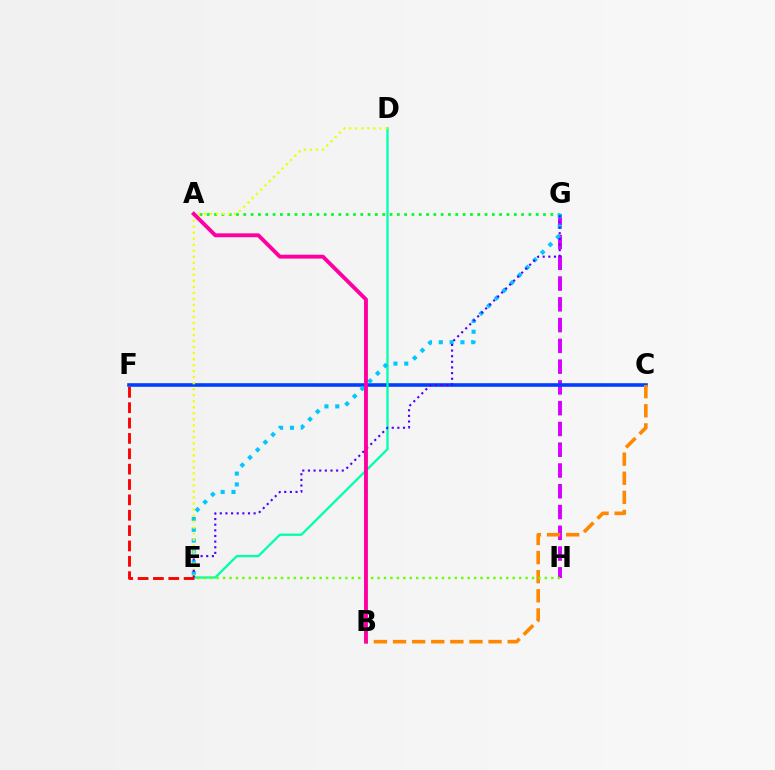{('G', 'H'): [{'color': '#d600ff', 'line_style': 'dashed', 'thickness': 2.82}], ('A', 'G'): [{'color': '#00ff27', 'line_style': 'dotted', 'thickness': 1.99}], ('C', 'F'): [{'color': '#003fff', 'line_style': 'solid', 'thickness': 2.59}], ('D', 'E'): [{'color': '#00ffaf', 'line_style': 'solid', 'thickness': 1.66}, {'color': '#eeff00', 'line_style': 'dotted', 'thickness': 1.64}], ('E', 'G'): [{'color': '#00c7ff', 'line_style': 'dotted', 'thickness': 2.94}, {'color': '#4f00ff', 'line_style': 'dotted', 'thickness': 1.53}], ('B', 'C'): [{'color': '#ff8800', 'line_style': 'dashed', 'thickness': 2.6}], ('E', 'H'): [{'color': '#66ff00', 'line_style': 'dotted', 'thickness': 1.75}], ('E', 'F'): [{'color': '#ff0000', 'line_style': 'dashed', 'thickness': 2.09}], ('A', 'B'): [{'color': '#ff00a0', 'line_style': 'solid', 'thickness': 2.79}]}